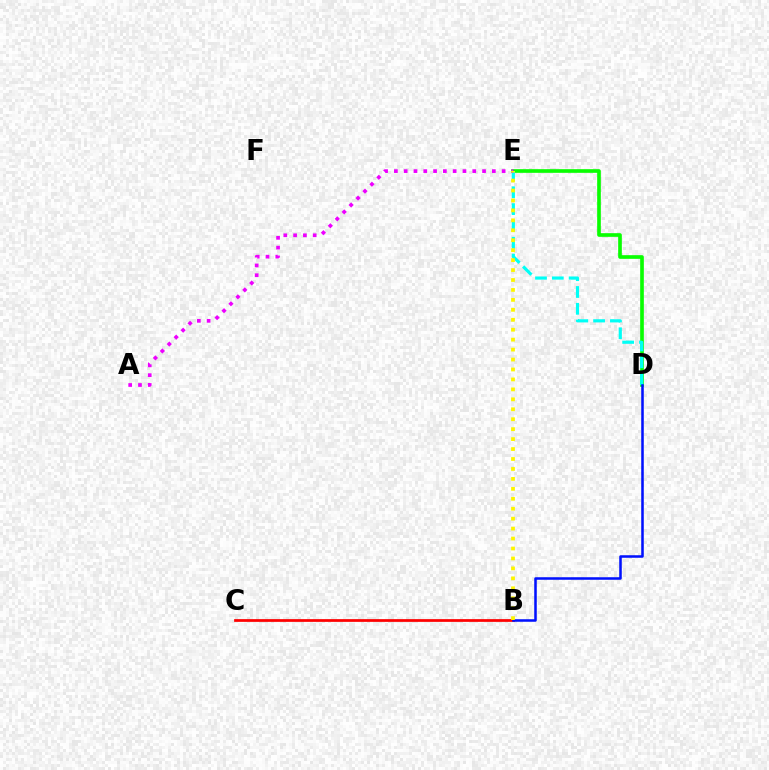{('D', 'E'): [{'color': '#08ff00', 'line_style': 'solid', 'thickness': 2.63}, {'color': '#00fff6', 'line_style': 'dashed', 'thickness': 2.28}], ('B', 'C'): [{'color': '#ff0000', 'line_style': 'solid', 'thickness': 1.97}], ('A', 'E'): [{'color': '#ee00ff', 'line_style': 'dotted', 'thickness': 2.66}], ('B', 'D'): [{'color': '#0010ff', 'line_style': 'solid', 'thickness': 1.82}], ('B', 'E'): [{'color': '#fcf500', 'line_style': 'dotted', 'thickness': 2.7}]}